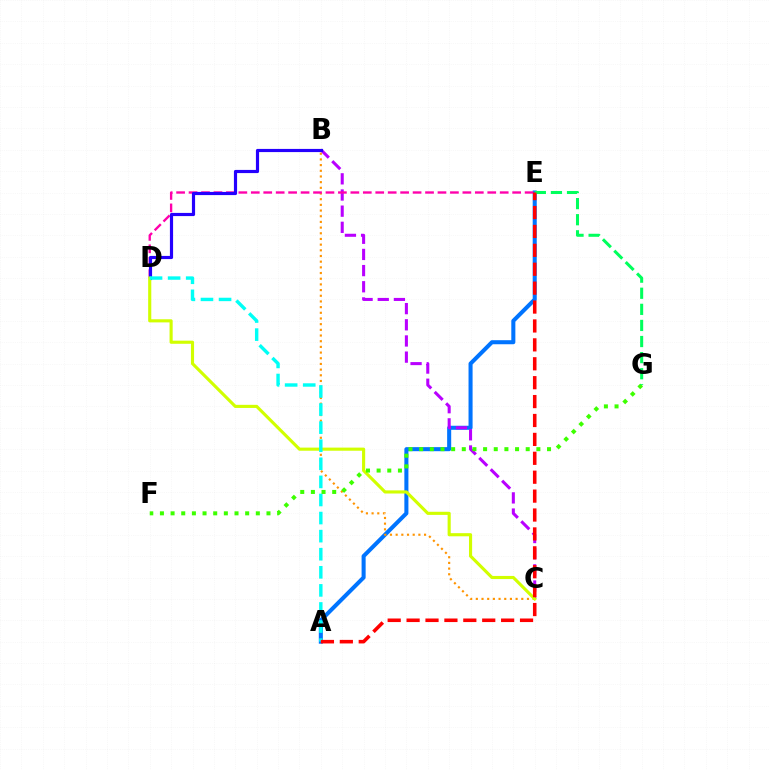{('A', 'E'): [{'color': '#0074ff', 'line_style': 'solid', 'thickness': 2.92}, {'color': '#ff0000', 'line_style': 'dashed', 'thickness': 2.57}], ('B', 'C'): [{'color': '#b900ff', 'line_style': 'dashed', 'thickness': 2.2}, {'color': '#ff9400', 'line_style': 'dotted', 'thickness': 1.54}], ('D', 'E'): [{'color': '#ff00ac', 'line_style': 'dashed', 'thickness': 1.69}], ('B', 'D'): [{'color': '#2500ff', 'line_style': 'solid', 'thickness': 2.29}], ('C', 'D'): [{'color': '#d1ff00', 'line_style': 'solid', 'thickness': 2.25}], ('A', 'D'): [{'color': '#00fff6', 'line_style': 'dashed', 'thickness': 2.46}], ('F', 'G'): [{'color': '#3dff00', 'line_style': 'dotted', 'thickness': 2.9}], ('E', 'G'): [{'color': '#00ff5c', 'line_style': 'dashed', 'thickness': 2.19}]}